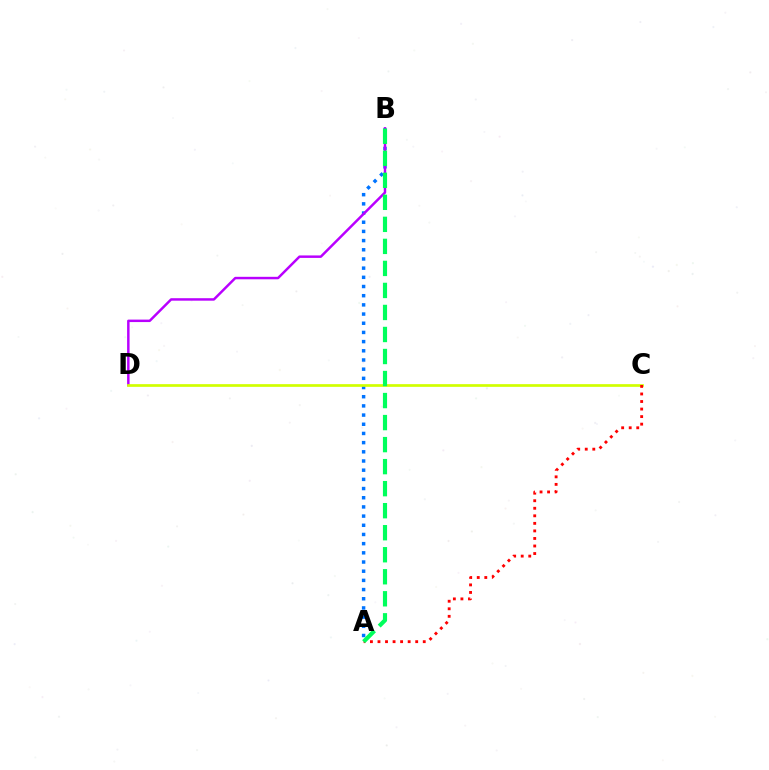{('A', 'B'): [{'color': '#0074ff', 'line_style': 'dotted', 'thickness': 2.5}, {'color': '#00ff5c', 'line_style': 'dashed', 'thickness': 2.99}], ('B', 'D'): [{'color': '#b900ff', 'line_style': 'solid', 'thickness': 1.78}], ('C', 'D'): [{'color': '#d1ff00', 'line_style': 'solid', 'thickness': 1.95}], ('A', 'C'): [{'color': '#ff0000', 'line_style': 'dotted', 'thickness': 2.05}]}